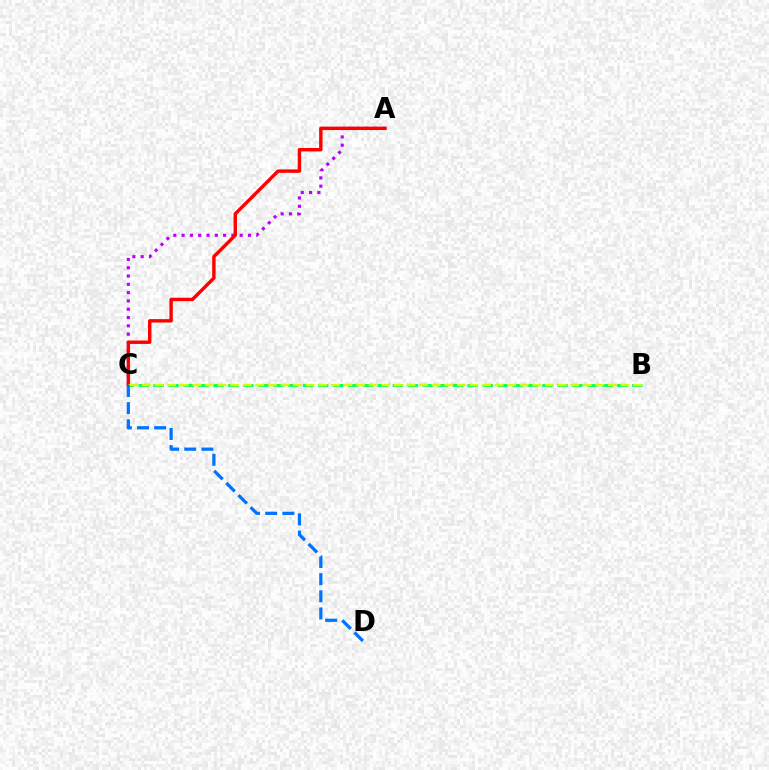{('A', 'C'): [{'color': '#b900ff', 'line_style': 'dotted', 'thickness': 2.26}, {'color': '#ff0000', 'line_style': 'solid', 'thickness': 2.46}], ('B', 'C'): [{'color': '#00ff5c', 'line_style': 'dashed', 'thickness': 2.03}, {'color': '#d1ff00', 'line_style': 'dashed', 'thickness': 1.71}], ('C', 'D'): [{'color': '#0074ff', 'line_style': 'dashed', 'thickness': 2.33}]}